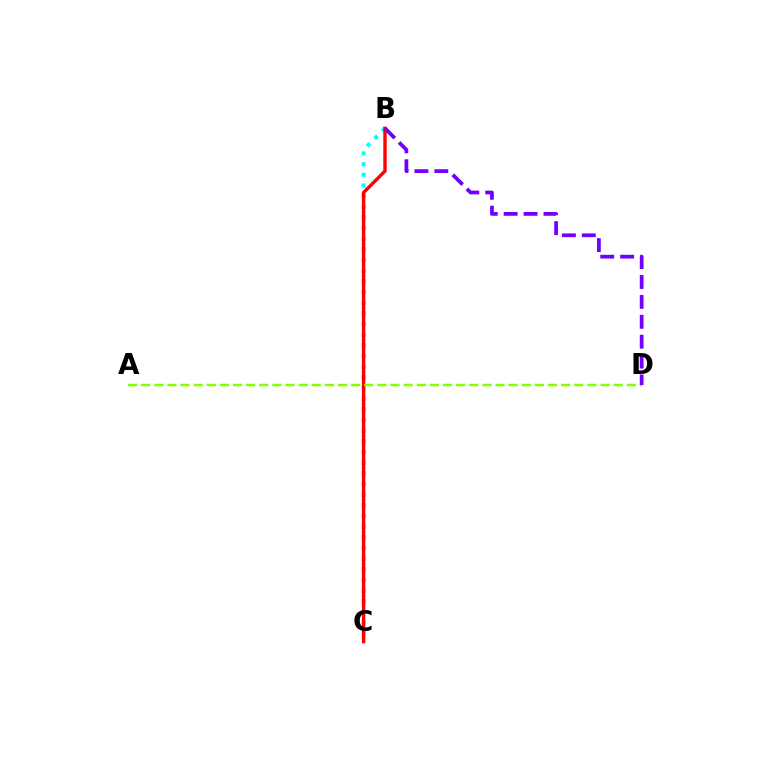{('B', 'C'): [{'color': '#00fff6', 'line_style': 'dotted', 'thickness': 2.9}, {'color': '#ff0000', 'line_style': 'solid', 'thickness': 2.44}], ('A', 'D'): [{'color': '#84ff00', 'line_style': 'dashed', 'thickness': 1.78}], ('B', 'D'): [{'color': '#7200ff', 'line_style': 'dashed', 'thickness': 2.7}]}